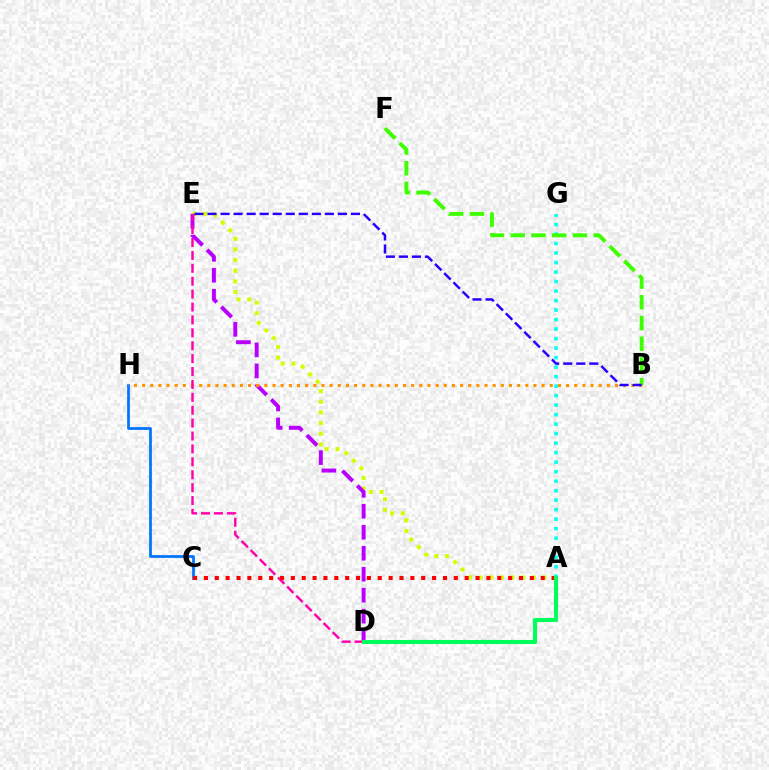{('A', 'E'): [{'color': '#d1ff00', 'line_style': 'dotted', 'thickness': 2.89}], ('D', 'E'): [{'color': '#b900ff', 'line_style': 'dashed', 'thickness': 2.85}, {'color': '#ff00ac', 'line_style': 'dashed', 'thickness': 1.75}], ('C', 'H'): [{'color': '#0074ff', 'line_style': 'solid', 'thickness': 1.98}], ('B', 'H'): [{'color': '#ff9400', 'line_style': 'dotted', 'thickness': 2.22}], ('A', 'G'): [{'color': '#00fff6', 'line_style': 'dotted', 'thickness': 2.58}], ('B', 'F'): [{'color': '#3dff00', 'line_style': 'dashed', 'thickness': 2.82}], ('B', 'E'): [{'color': '#2500ff', 'line_style': 'dashed', 'thickness': 1.77}], ('A', 'C'): [{'color': '#ff0000', 'line_style': 'dotted', 'thickness': 2.95}], ('A', 'D'): [{'color': '#00ff5c', 'line_style': 'solid', 'thickness': 2.93}]}